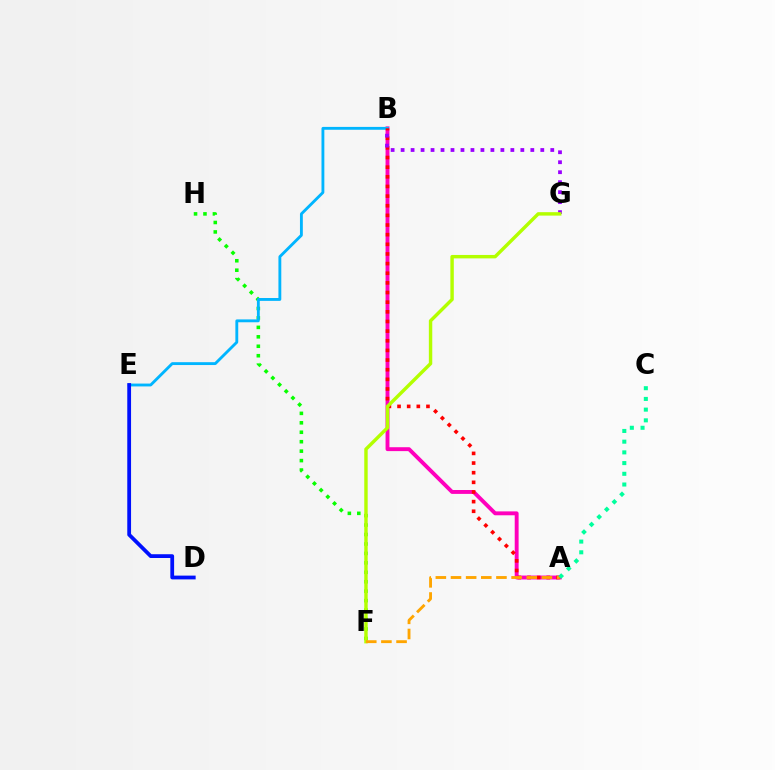{('F', 'H'): [{'color': '#08ff00', 'line_style': 'dotted', 'thickness': 2.57}], ('A', 'B'): [{'color': '#ff00bd', 'line_style': 'solid', 'thickness': 2.8}, {'color': '#ff0000', 'line_style': 'dotted', 'thickness': 2.62}], ('B', 'E'): [{'color': '#00b5ff', 'line_style': 'solid', 'thickness': 2.06}], ('B', 'G'): [{'color': '#9b00ff', 'line_style': 'dotted', 'thickness': 2.71}], ('F', 'G'): [{'color': '#b3ff00', 'line_style': 'solid', 'thickness': 2.46}], ('A', 'F'): [{'color': '#ffa500', 'line_style': 'dashed', 'thickness': 2.06}], ('D', 'E'): [{'color': '#0010ff', 'line_style': 'solid', 'thickness': 2.72}], ('A', 'C'): [{'color': '#00ff9d', 'line_style': 'dotted', 'thickness': 2.91}]}